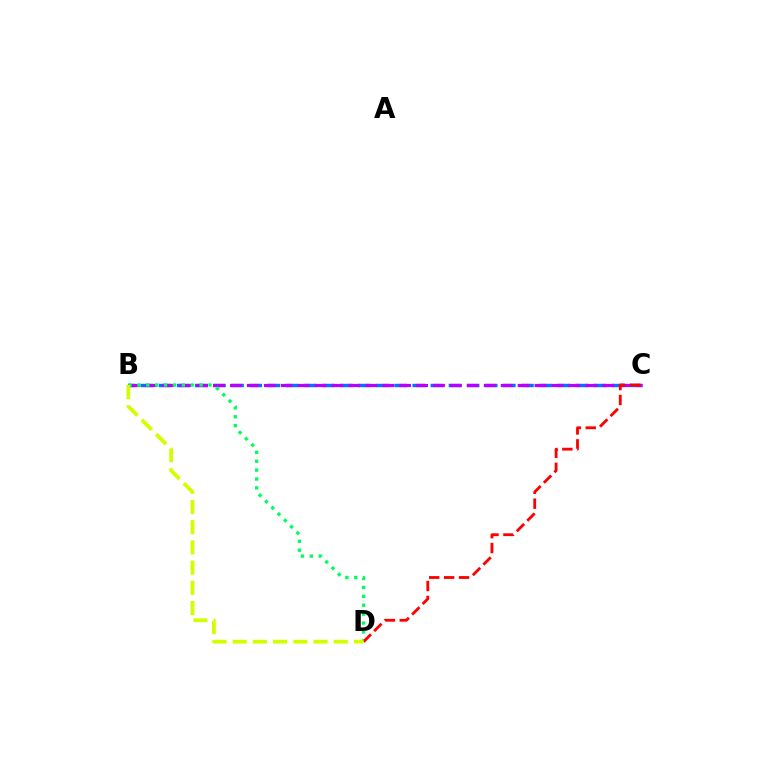{('B', 'C'): [{'color': '#0074ff', 'line_style': 'dashed', 'thickness': 2.46}, {'color': '#b900ff', 'line_style': 'dashed', 'thickness': 2.3}], ('B', 'D'): [{'color': '#00ff5c', 'line_style': 'dotted', 'thickness': 2.42}, {'color': '#d1ff00', 'line_style': 'dashed', 'thickness': 2.75}], ('C', 'D'): [{'color': '#ff0000', 'line_style': 'dashed', 'thickness': 2.03}]}